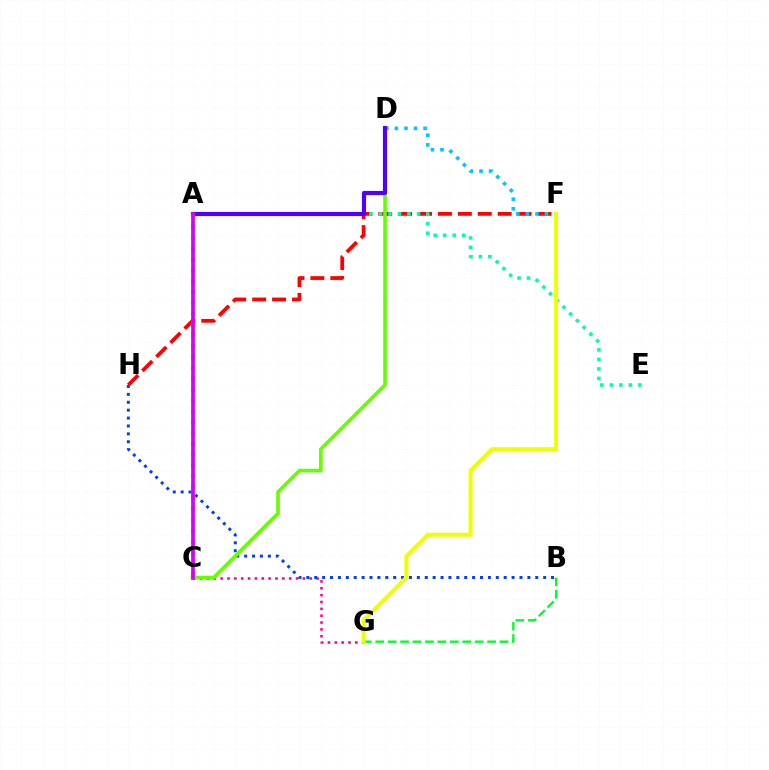{('F', 'H'): [{'color': '#ff0000', 'line_style': 'dashed', 'thickness': 2.7}], ('C', 'G'): [{'color': '#ff00a0', 'line_style': 'dotted', 'thickness': 1.86}], ('B', 'G'): [{'color': '#00ff27', 'line_style': 'dashed', 'thickness': 1.69}], ('B', 'H'): [{'color': '#003fff', 'line_style': 'dotted', 'thickness': 2.14}], ('C', 'D'): [{'color': '#66ff00', 'line_style': 'solid', 'thickness': 2.62}], ('D', 'F'): [{'color': '#00c7ff', 'line_style': 'dotted', 'thickness': 2.6}], ('A', 'E'): [{'color': '#00ffaf', 'line_style': 'dotted', 'thickness': 2.58}], ('A', 'D'): [{'color': '#4f00ff', 'line_style': 'solid', 'thickness': 2.99}], ('F', 'G'): [{'color': '#eeff00', 'line_style': 'solid', 'thickness': 2.85}], ('A', 'C'): [{'color': '#ff8800', 'line_style': 'dotted', 'thickness': 2.95}, {'color': '#d600ff', 'line_style': 'solid', 'thickness': 2.68}]}